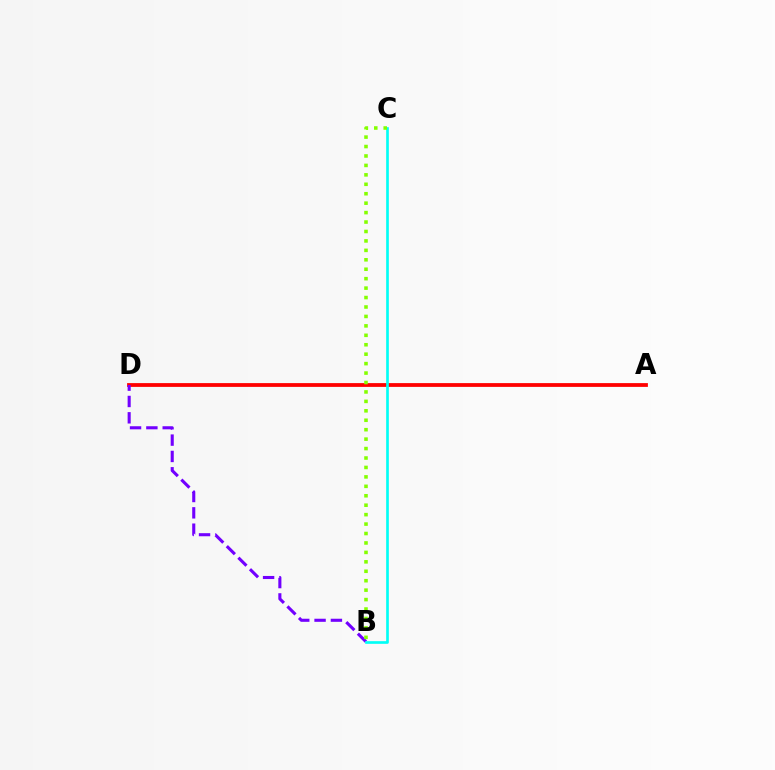{('A', 'D'): [{'color': '#ff0000', 'line_style': 'solid', 'thickness': 2.72}], ('B', 'D'): [{'color': '#7200ff', 'line_style': 'dashed', 'thickness': 2.22}], ('B', 'C'): [{'color': '#00fff6', 'line_style': 'solid', 'thickness': 1.91}, {'color': '#84ff00', 'line_style': 'dotted', 'thickness': 2.56}]}